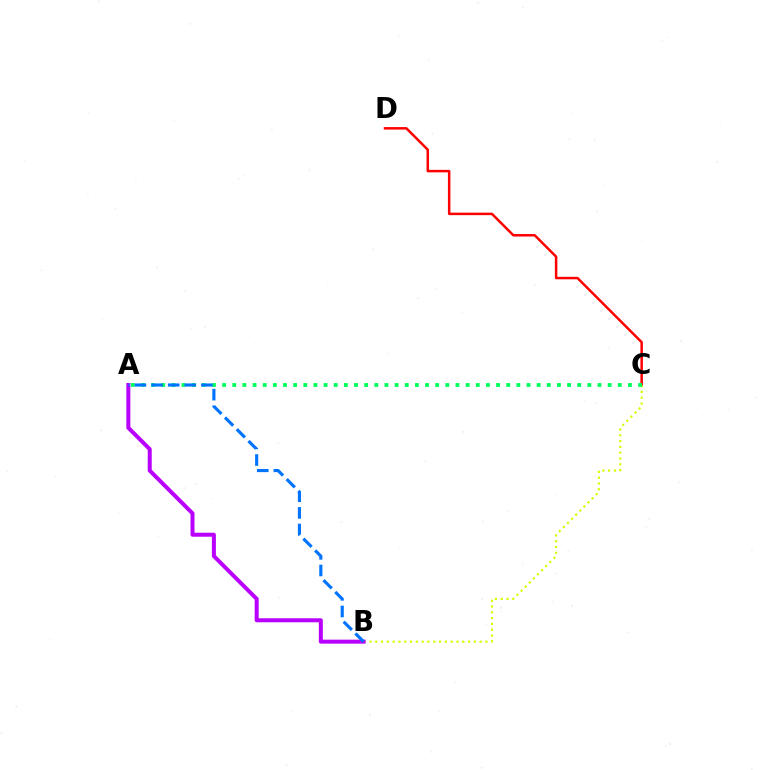{('C', 'D'): [{'color': '#ff0000', 'line_style': 'solid', 'thickness': 1.8}], ('B', 'C'): [{'color': '#d1ff00', 'line_style': 'dotted', 'thickness': 1.58}], ('A', 'C'): [{'color': '#00ff5c', 'line_style': 'dotted', 'thickness': 2.76}], ('A', 'B'): [{'color': '#b900ff', 'line_style': 'solid', 'thickness': 2.88}, {'color': '#0074ff', 'line_style': 'dashed', 'thickness': 2.26}]}